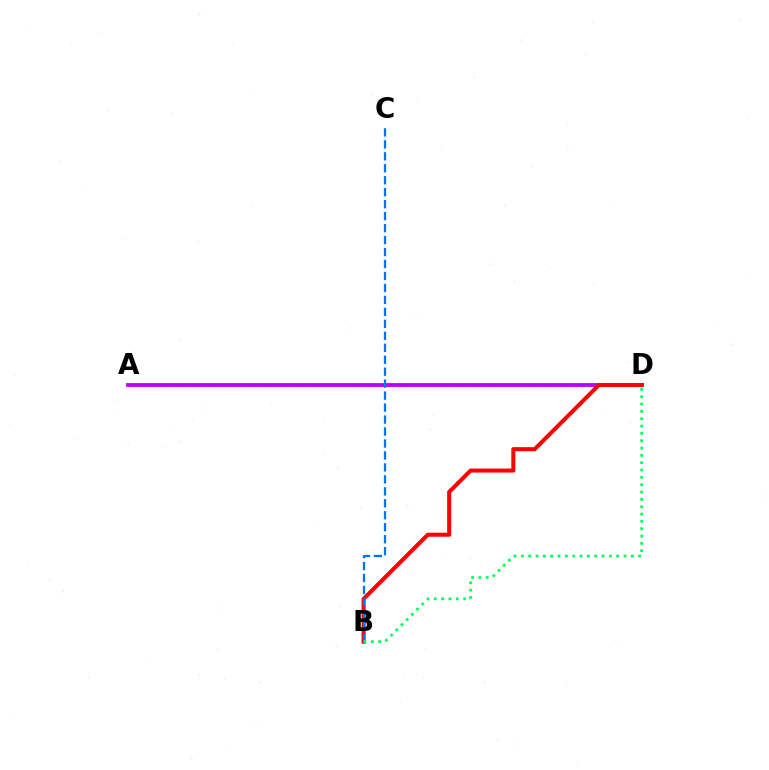{('A', 'D'): [{'color': '#d1ff00', 'line_style': 'dashed', 'thickness': 2.0}, {'color': '#b900ff', 'line_style': 'solid', 'thickness': 2.74}], ('B', 'D'): [{'color': '#ff0000', 'line_style': 'solid', 'thickness': 2.91}, {'color': '#00ff5c', 'line_style': 'dotted', 'thickness': 1.99}], ('B', 'C'): [{'color': '#0074ff', 'line_style': 'dashed', 'thickness': 1.63}]}